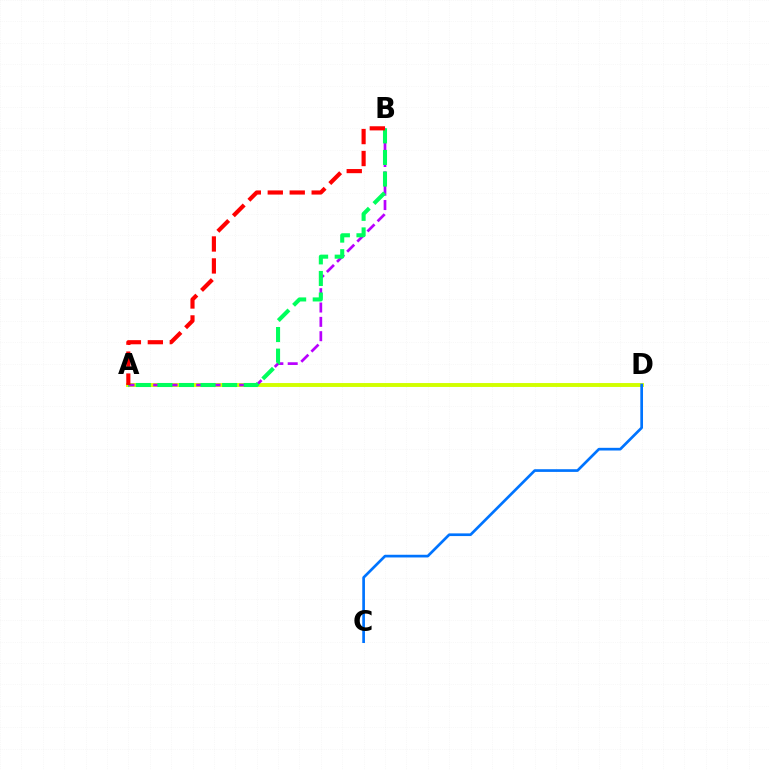{('A', 'D'): [{'color': '#d1ff00', 'line_style': 'solid', 'thickness': 2.81}], ('A', 'B'): [{'color': '#b900ff', 'line_style': 'dashed', 'thickness': 1.95}, {'color': '#00ff5c', 'line_style': 'dashed', 'thickness': 2.93}, {'color': '#ff0000', 'line_style': 'dashed', 'thickness': 2.98}], ('C', 'D'): [{'color': '#0074ff', 'line_style': 'solid', 'thickness': 1.94}]}